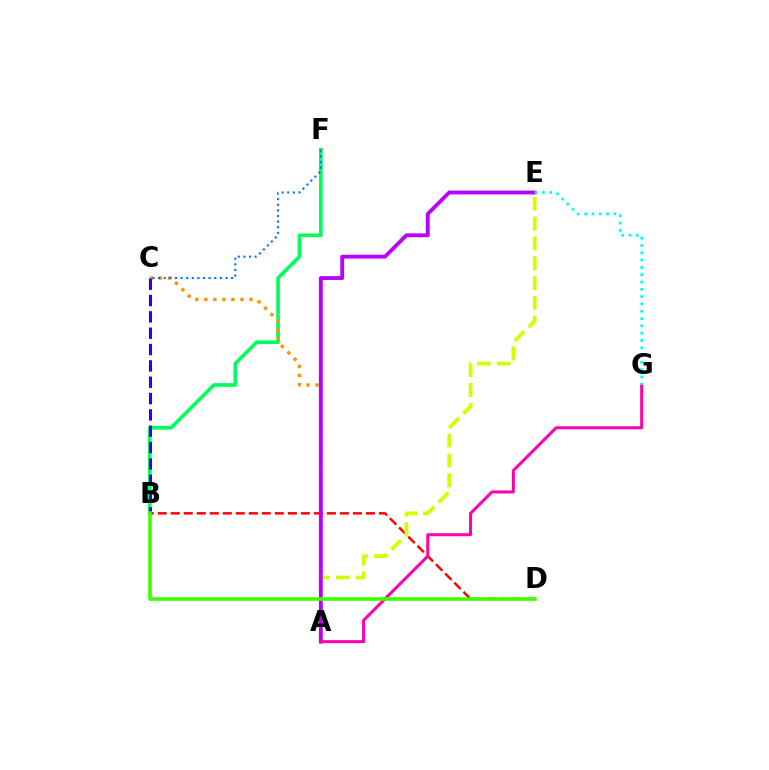{('B', 'F'): [{'color': '#00ff5c', 'line_style': 'solid', 'thickness': 2.64}], ('A', 'C'): [{'color': '#ff9400', 'line_style': 'dotted', 'thickness': 2.46}], ('B', 'D'): [{'color': '#ff0000', 'line_style': 'dashed', 'thickness': 1.77}, {'color': '#3dff00', 'line_style': 'solid', 'thickness': 2.59}], ('B', 'C'): [{'color': '#2500ff', 'line_style': 'dashed', 'thickness': 2.22}], ('A', 'E'): [{'color': '#d1ff00', 'line_style': 'dashed', 'thickness': 2.69}, {'color': '#b900ff', 'line_style': 'solid', 'thickness': 2.76}], ('C', 'F'): [{'color': '#0074ff', 'line_style': 'dotted', 'thickness': 1.53}], ('A', 'G'): [{'color': '#ff00ac', 'line_style': 'solid', 'thickness': 2.18}], ('E', 'G'): [{'color': '#00fff6', 'line_style': 'dotted', 'thickness': 1.98}]}